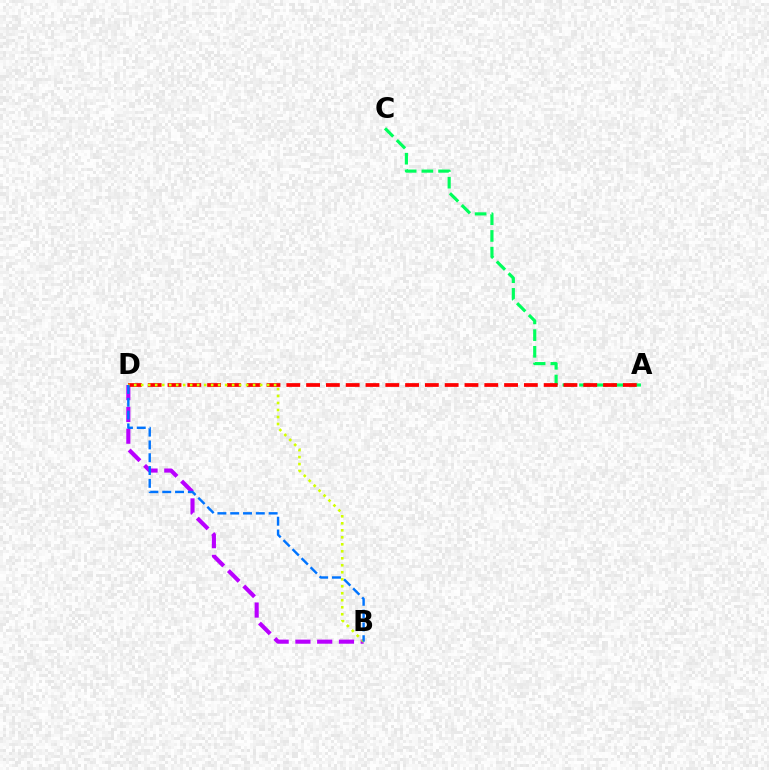{('B', 'D'): [{'color': '#b900ff', 'line_style': 'dashed', 'thickness': 2.96}, {'color': '#d1ff00', 'line_style': 'dotted', 'thickness': 1.9}, {'color': '#0074ff', 'line_style': 'dashed', 'thickness': 1.74}], ('A', 'C'): [{'color': '#00ff5c', 'line_style': 'dashed', 'thickness': 2.27}], ('A', 'D'): [{'color': '#ff0000', 'line_style': 'dashed', 'thickness': 2.69}]}